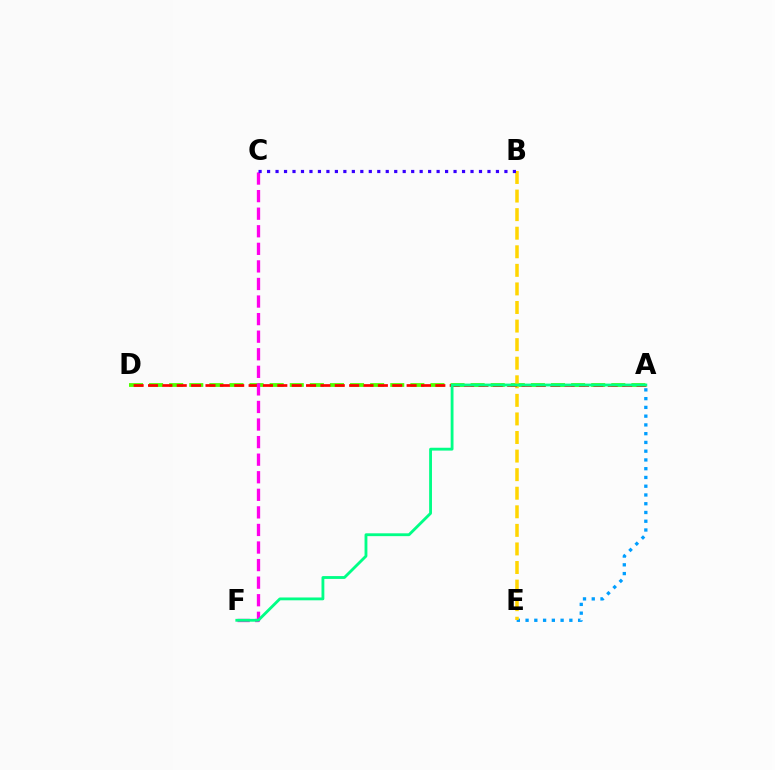{('A', 'E'): [{'color': '#009eff', 'line_style': 'dotted', 'thickness': 2.38}], ('A', 'D'): [{'color': '#4fff00', 'line_style': 'dashed', 'thickness': 2.73}, {'color': '#ff0000', 'line_style': 'dashed', 'thickness': 1.95}], ('B', 'E'): [{'color': '#ffd500', 'line_style': 'dashed', 'thickness': 2.52}], ('C', 'F'): [{'color': '#ff00ed', 'line_style': 'dashed', 'thickness': 2.39}], ('B', 'C'): [{'color': '#3700ff', 'line_style': 'dotted', 'thickness': 2.3}], ('A', 'F'): [{'color': '#00ff86', 'line_style': 'solid', 'thickness': 2.04}]}